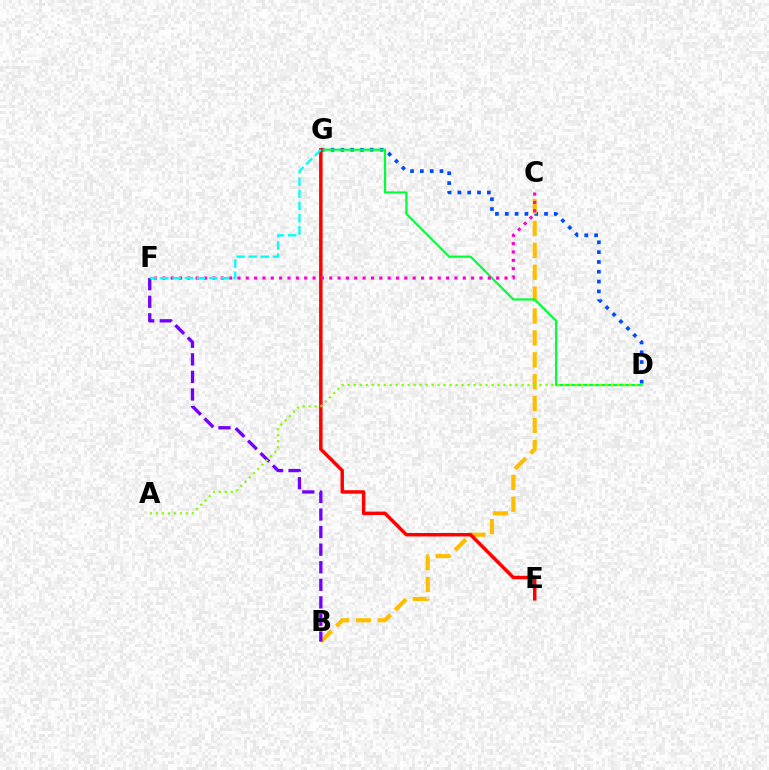{('D', 'G'): [{'color': '#004bff', 'line_style': 'dotted', 'thickness': 2.67}, {'color': '#00ff39', 'line_style': 'solid', 'thickness': 1.58}], ('B', 'C'): [{'color': '#ffbd00', 'line_style': 'dashed', 'thickness': 2.97}], ('E', 'G'): [{'color': '#ff0000', 'line_style': 'solid', 'thickness': 2.5}], ('B', 'F'): [{'color': '#7200ff', 'line_style': 'dashed', 'thickness': 2.39}], ('C', 'F'): [{'color': '#ff00cf', 'line_style': 'dotted', 'thickness': 2.27}], ('F', 'G'): [{'color': '#00fff6', 'line_style': 'dashed', 'thickness': 1.65}], ('A', 'D'): [{'color': '#84ff00', 'line_style': 'dotted', 'thickness': 1.63}]}